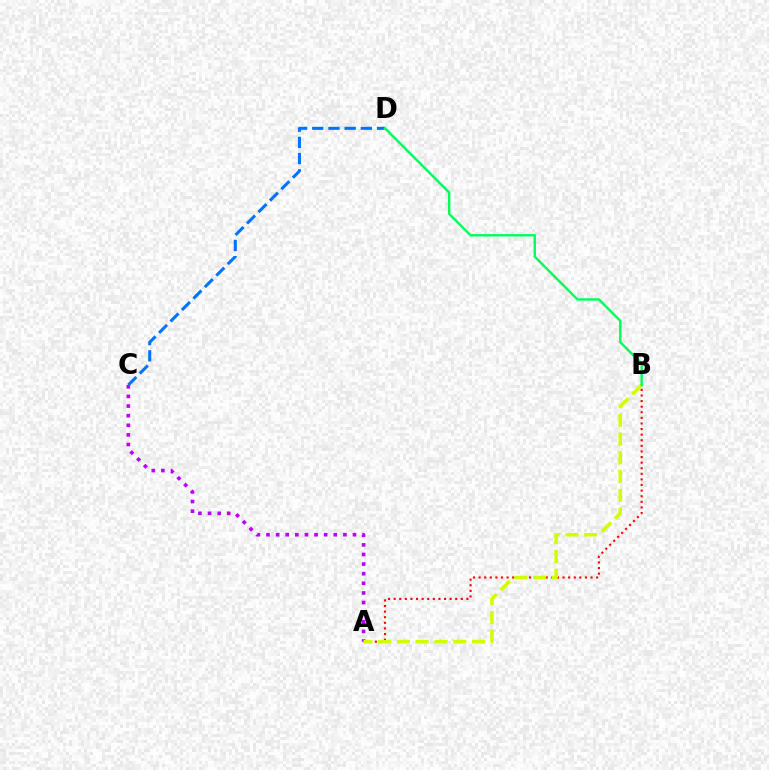{('A', 'C'): [{'color': '#b900ff', 'line_style': 'dotted', 'thickness': 2.61}], ('A', 'B'): [{'color': '#ff0000', 'line_style': 'dotted', 'thickness': 1.52}, {'color': '#d1ff00', 'line_style': 'dashed', 'thickness': 2.55}], ('C', 'D'): [{'color': '#0074ff', 'line_style': 'dashed', 'thickness': 2.2}], ('B', 'D'): [{'color': '#00ff5c', 'line_style': 'solid', 'thickness': 1.74}]}